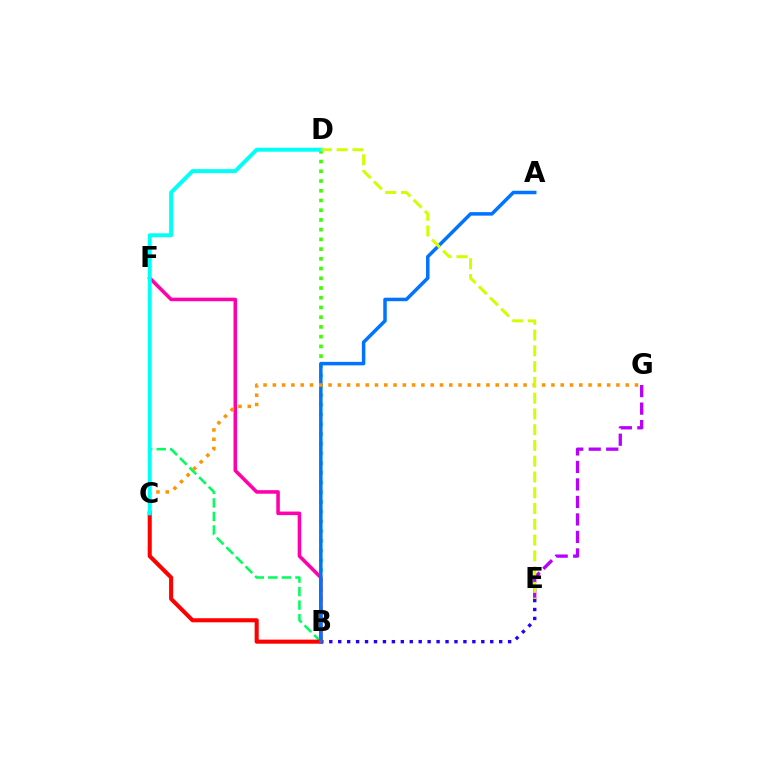{('B', 'E'): [{'color': '#2500ff', 'line_style': 'dotted', 'thickness': 2.43}], ('E', 'G'): [{'color': '#b900ff', 'line_style': 'dashed', 'thickness': 2.38}], ('B', 'D'): [{'color': '#3dff00', 'line_style': 'dotted', 'thickness': 2.64}], ('B', 'F'): [{'color': '#ff00ac', 'line_style': 'solid', 'thickness': 2.56}, {'color': '#00ff5c', 'line_style': 'dashed', 'thickness': 1.84}], ('B', 'C'): [{'color': '#ff0000', 'line_style': 'solid', 'thickness': 2.93}], ('A', 'B'): [{'color': '#0074ff', 'line_style': 'solid', 'thickness': 2.53}], ('C', 'G'): [{'color': '#ff9400', 'line_style': 'dotted', 'thickness': 2.52}], ('C', 'D'): [{'color': '#00fff6', 'line_style': 'solid', 'thickness': 2.84}], ('D', 'E'): [{'color': '#d1ff00', 'line_style': 'dashed', 'thickness': 2.14}]}